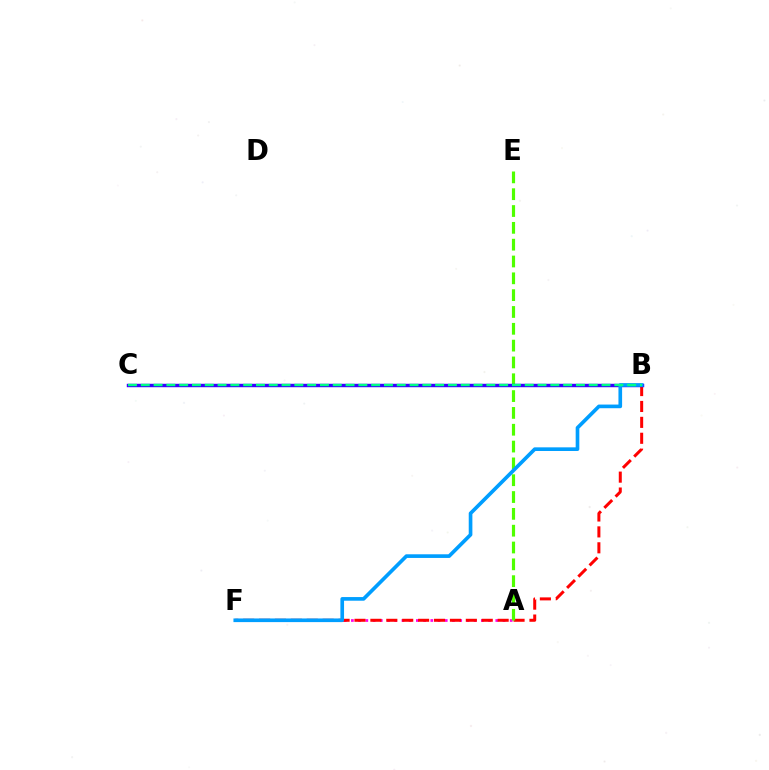{('A', 'F'): [{'color': '#ff00ed', 'line_style': 'dotted', 'thickness': 1.96}], ('B', 'C'): [{'color': '#ffd500', 'line_style': 'dotted', 'thickness': 2.02}, {'color': '#3700ff', 'line_style': 'solid', 'thickness': 2.47}, {'color': '#00ff86', 'line_style': 'dashed', 'thickness': 1.74}], ('B', 'F'): [{'color': '#ff0000', 'line_style': 'dashed', 'thickness': 2.16}, {'color': '#009eff', 'line_style': 'solid', 'thickness': 2.63}], ('A', 'E'): [{'color': '#4fff00', 'line_style': 'dashed', 'thickness': 2.29}]}